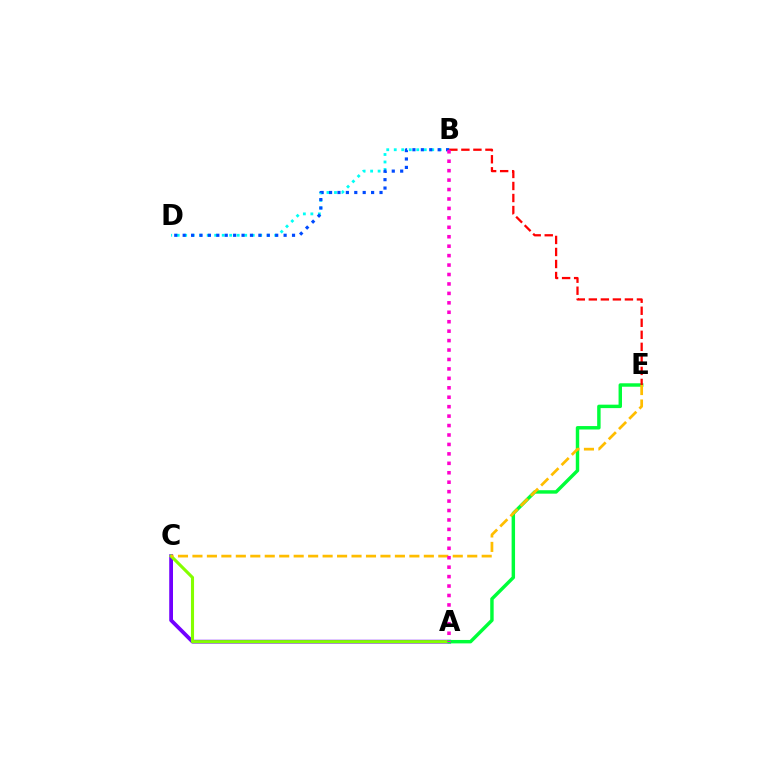{('A', 'C'): [{'color': '#7200ff', 'line_style': 'solid', 'thickness': 2.72}, {'color': '#84ff00', 'line_style': 'solid', 'thickness': 2.23}], ('B', 'D'): [{'color': '#00fff6', 'line_style': 'dotted', 'thickness': 2.04}, {'color': '#004bff', 'line_style': 'dotted', 'thickness': 2.29}], ('A', 'E'): [{'color': '#00ff39', 'line_style': 'solid', 'thickness': 2.48}], ('B', 'E'): [{'color': '#ff0000', 'line_style': 'dashed', 'thickness': 1.63}], ('C', 'E'): [{'color': '#ffbd00', 'line_style': 'dashed', 'thickness': 1.96}], ('A', 'B'): [{'color': '#ff00cf', 'line_style': 'dotted', 'thickness': 2.56}]}